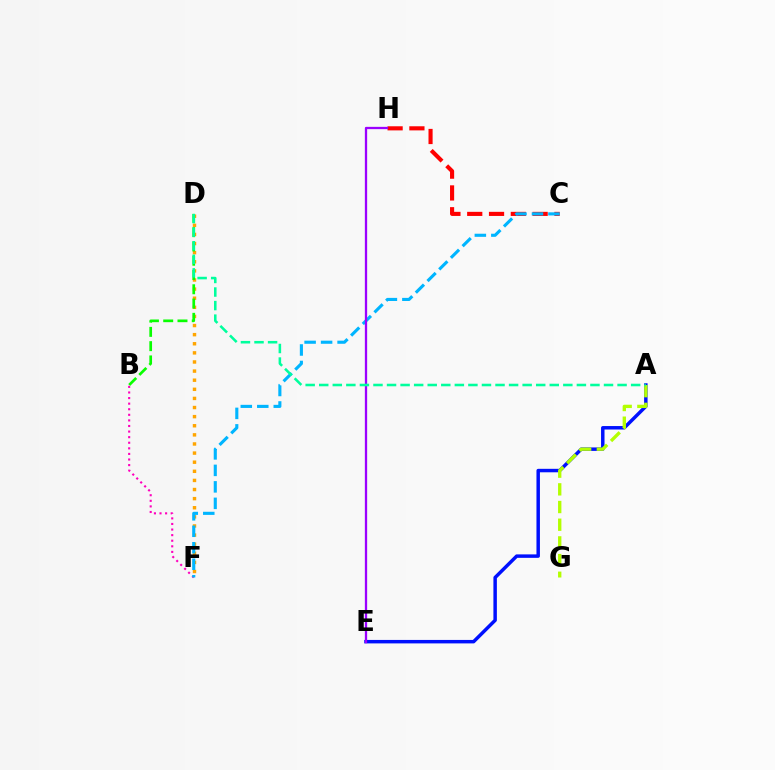{('A', 'E'): [{'color': '#0010ff', 'line_style': 'solid', 'thickness': 2.5}], ('C', 'H'): [{'color': '#ff0000', 'line_style': 'dashed', 'thickness': 2.96}], ('D', 'F'): [{'color': '#ffa500', 'line_style': 'dotted', 'thickness': 2.48}], ('B', 'D'): [{'color': '#08ff00', 'line_style': 'dashed', 'thickness': 1.94}], ('A', 'G'): [{'color': '#b3ff00', 'line_style': 'dashed', 'thickness': 2.4}], ('B', 'F'): [{'color': '#ff00bd', 'line_style': 'dotted', 'thickness': 1.52}], ('C', 'F'): [{'color': '#00b5ff', 'line_style': 'dashed', 'thickness': 2.24}], ('E', 'H'): [{'color': '#9b00ff', 'line_style': 'solid', 'thickness': 1.66}], ('A', 'D'): [{'color': '#00ff9d', 'line_style': 'dashed', 'thickness': 1.84}]}